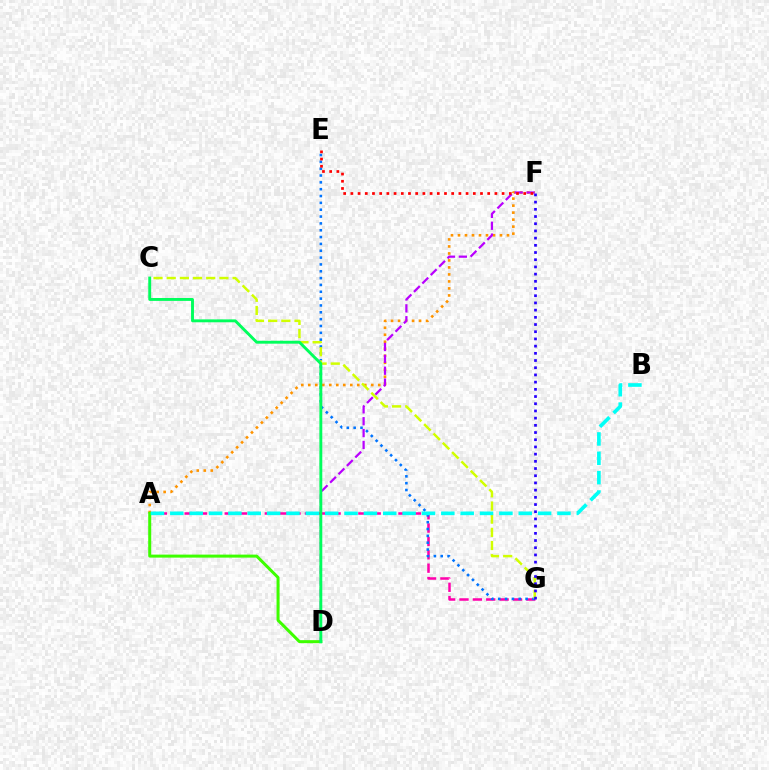{('A', 'G'): [{'color': '#ff00ac', 'line_style': 'dashed', 'thickness': 1.82}], ('E', 'G'): [{'color': '#0074ff', 'line_style': 'dotted', 'thickness': 1.86}], ('A', 'F'): [{'color': '#ff9400', 'line_style': 'dotted', 'thickness': 1.9}], ('C', 'G'): [{'color': '#d1ff00', 'line_style': 'dashed', 'thickness': 1.79}], ('F', 'G'): [{'color': '#2500ff', 'line_style': 'dotted', 'thickness': 1.96}], ('A', 'D'): [{'color': '#3dff00', 'line_style': 'solid', 'thickness': 2.16}], ('A', 'B'): [{'color': '#00fff6', 'line_style': 'dashed', 'thickness': 2.63}], ('D', 'F'): [{'color': '#b900ff', 'line_style': 'dashed', 'thickness': 1.61}], ('C', 'D'): [{'color': '#00ff5c', 'line_style': 'solid', 'thickness': 2.09}], ('E', 'F'): [{'color': '#ff0000', 'line_style': 'dotted', 'thickness': 1.96}]}